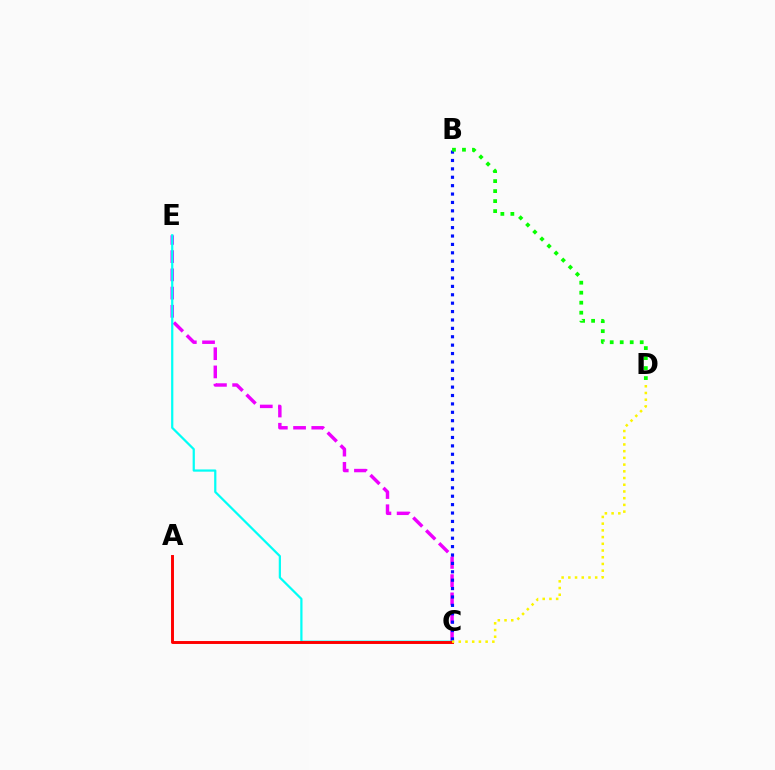{('C', 'E'): [{'color': '#ee00ff', 'line_style': 'dashed', 'thickness': 2.48}, {'color': '#00fff6', 'line_style': 'solid', 'thickness': 1.6}], ('B', 'C'): [{'color': '#0010ff', 'line_style': 'dotted', 'thickness': 2.28}], ('B', 'D'): [{'color': '#08ff00', 'line_style': 'dotted', 'thickness': 2.72}], ('A', 'C'): [{'color': '#ff0000', 'line_style': 'solid', 'thickness': 2.11}], ('C', 'D'): [{'color': '#fcf500', 'line_style': 'dotted', 'thickness': 1.82}]}